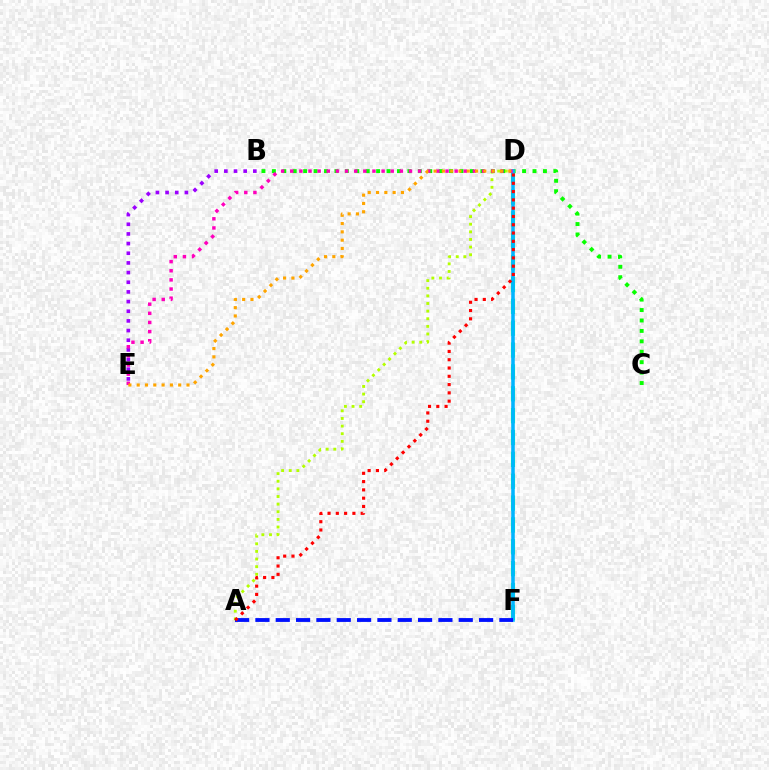{('D', 'F'): [{'color': '#00ff9d', 'line_style': 'dashed', 'thickness': 2.97}, {'color': '#00b5ff', 'line_style': 'solid', 'thickness': 2.55}], ('A', 'D'): [{'color': '#b3ff00', 'line_style': 'dotted', 'thickness': 2.07}, {'color': '#ff0000', 'line_style': 'dotted', 'thickness': 2.25}], ('B', 'C'): [{'color': '#08ff00', 'line_style': 'dotted', 'thickness': 2.83}], ('B', 'E'): [{'color': '#9b00ff', 'line_style': 'dotted', 'thickness': 2.63}], ('D', 'E'): [{'color': '#ff00bd', 'line_style': 'dotted', 'thickness': 2.48}, {'color': '#ffa500', 'line_style': 'dotted', 'thickness': 2.25}], ('A', 'F'): [{'color': '#0010ff', 'line_style': 'dashed', 'thickness': 2.76}]}